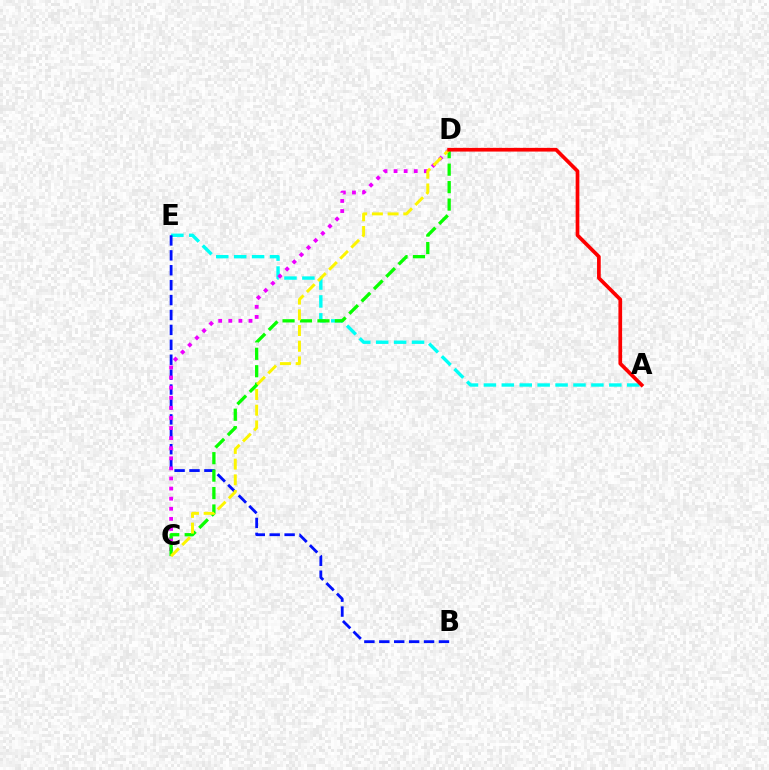{('A', 'E'): [{'color': '#00fff6', 'line_style': 'dashed', 'thickness': 2.43}], ('B', 'E'): [{'color': '#0010ff', 'line_style': 'dashed', 'thickness': 2.03}], ('C', 'D'): [{'color': '#ee00ff', 'line_style': 'dotted', 'thickness': 2.74}, {'color': '#08ff00', 'line_style': 'dashed', 'thickness': 2.37}, {'color': '#fcf500', 'line_style': 'dashed', 'thickness': 2.13}], ('A', 'D'): [{'color': '#ff0000', 'line_style': 'solid', 'thickness': 2.66}]}